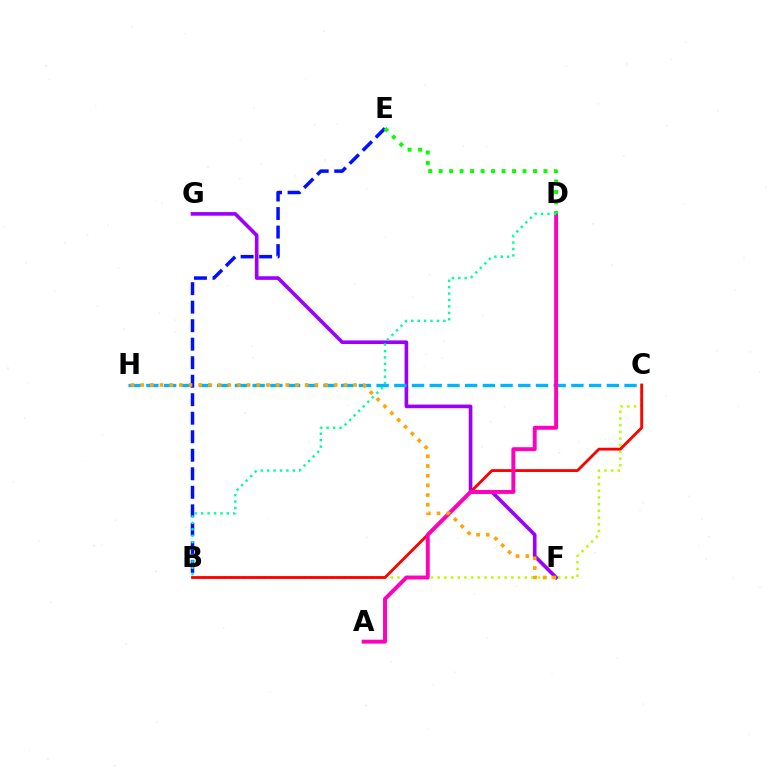{('F', 'G'): [{'color': '#9b00ff', 'line_style': 'solid', 'thickness': 2.62}], ('C', 'H'): [{'color': '#00b5ff', 'line_style': 'dashed', 'thickness': 2.41}], ('B', 'C'): [{'color': '#b3ff00', 'line_style': 'dotted', 'thickness': 1.82}, {'color': '#ff0000', 'line_style': 'solid', 'thickness': 2.04}], ('B', 'E'): [{'color': '#0010ff', 'line_style': 'dashed', 'thickness': 2.52}], ('A', 'D'): [{'color': '#ff00bd', 'line_style': 'solid', 'thickness': 2.82}], ('D', 'E'): [{'color': '#08ff00', 'line_style': 'dotted', 'thickness': 2.85}], ('F', 'H'): [{'color': '#ffa500', 'line_style': 'dotted', 'thickness': 2.63}], ('B', 'D'): [{'color': '#00ff9d', 'line_style': 'dotted', 'thickness': 1.74}]}